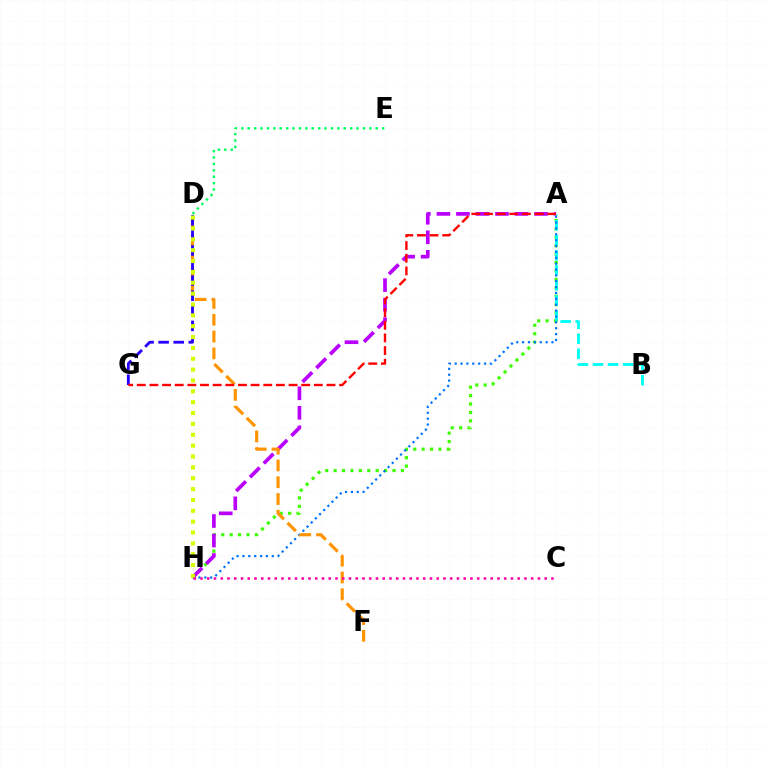{('A', 'H'): [{'color': '#3dff00', 'line_style': 'dotted', 'thickness': 2.29}, {'color': '#b900ff', 'line_style': 'dashed', 'thickness': 2.65}, {'color': '#0074ff', 'line_style': 'dotted', 'thickness': 1.6}], ('D', 'E'): [{'color': '#00ff5c', 'line_style': 'dotted', 'thickness': 1.74}], ('A', 'B'): [{'color': '#00fff6', 'line_style': 'dashed', 'thickness': 2.05}], ('D', 'F'): [{'color': '#ff9400', 'line_style': 'dashed', 'thickness': 2.28}], ('D', 'G'): [{'color': '#2500ff', 'line_style': 'dashed', 'thickness': 2.05}], ('A', 'G'): [{'color': '#ff0000', 'line_style': 'dashed', 'thickness': 1.72}], ('D', 'H'): [{'color': '#d1ff00', 'line_style': 'dotted', 'thickness': 2.95}], ('C', 'H'): [{'color': '#ff00ac', 'line_style': 'dotted', 'thickness': 1.83}]}